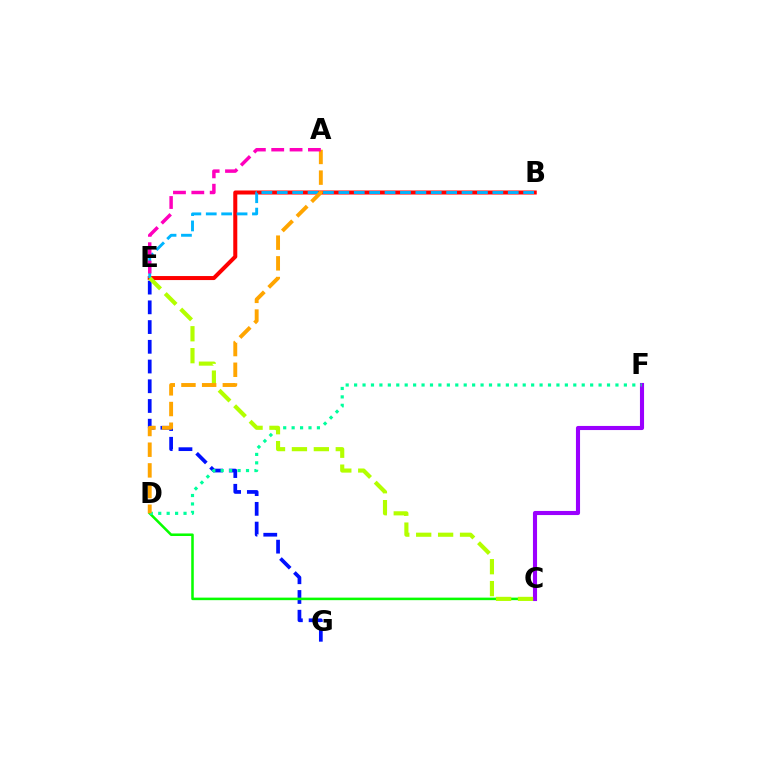{('B', 'E'): [{'color': '#ff0000', 'line_style': 'solid', 'thickness': 2.9}, {'color': '#00b5ff', 'line_style': 'dashed', 'thickness': 2.09}], ('E', 'G'): [{'color': '#0010ff', 'line_style': 'dashed', 'thickness': 2.68}], ('C', 'D'): [{'color': '#08ff00', 'line_style': 'solid', 'thickness': 1.83}], ('C', 'F'): [{'color': '#9b00ff', 'line_style': 'solid', 'thickness': 2.96}], ('D', 'F'): [{'color': '#00ff9d', 'line_style': 'dotted', 'thickness': 2.29}], ('C', 'E'): [{'color': '#b3ff00', 'line_style': 'dashed', 'thickness': 2.98}], ('A', 'D'): [{'color': '#ffa500', 'line_style': 'dashed', 'thickness': 2.81}], ('A', 'E'): [{'color': '#ff00bd', 'line_style': 'dashed', 'thickness': 2.49}]}